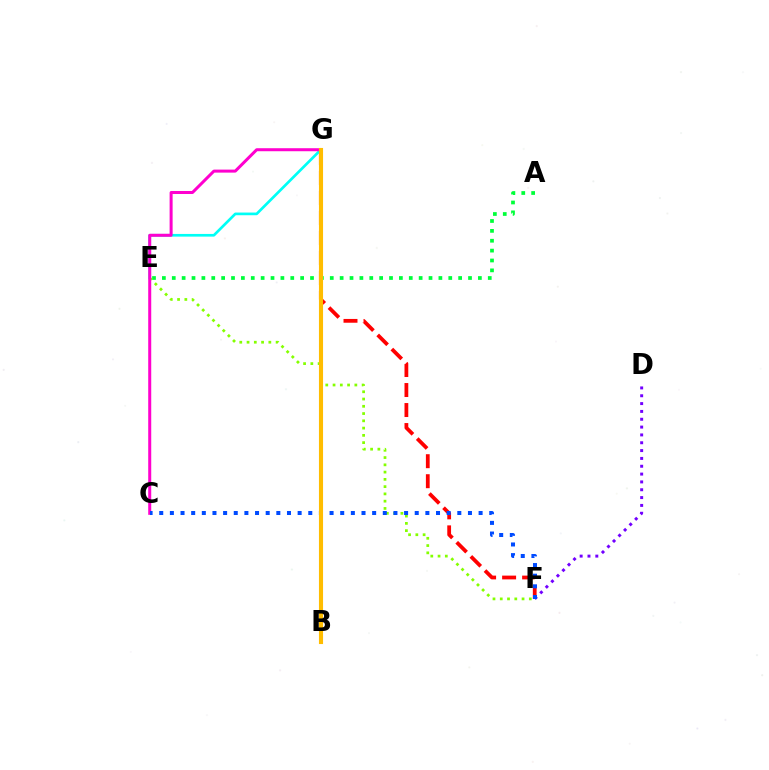{('F', 'G'): [{'color': '#ff0000', 'line_style': 'dashed', 'thickness': 2.72}], ('D', 'F'): [{'color': '#7200ff', 'line_style': 'dotted', 'thickness': 2.13}], ('E', 'G'): [{'color': '#00fff6', 'line_style': 'solid', 'thickness': 1.93}], ('A', 'E'): [{'color': '#00ff39', 'line_style': 'dotted', 'thickness': 2.68}], ('E', 'F'): [{'color': '#84ff00', 'line_style': 'dotted', 'thickness': 1.97}], ('C', 'G'): [{'color': '#ff00cf', 'line_style': 'solid', 'thickness': 2.17}], ('C', 'F'): [{'color': '#004bff', 'line_style': 'dotted', 'thickness': 2.89}], ('B', 'G'): [{'color': '#ffbd00', 'line_style': 'solid', 'thickness': 2.95}]}